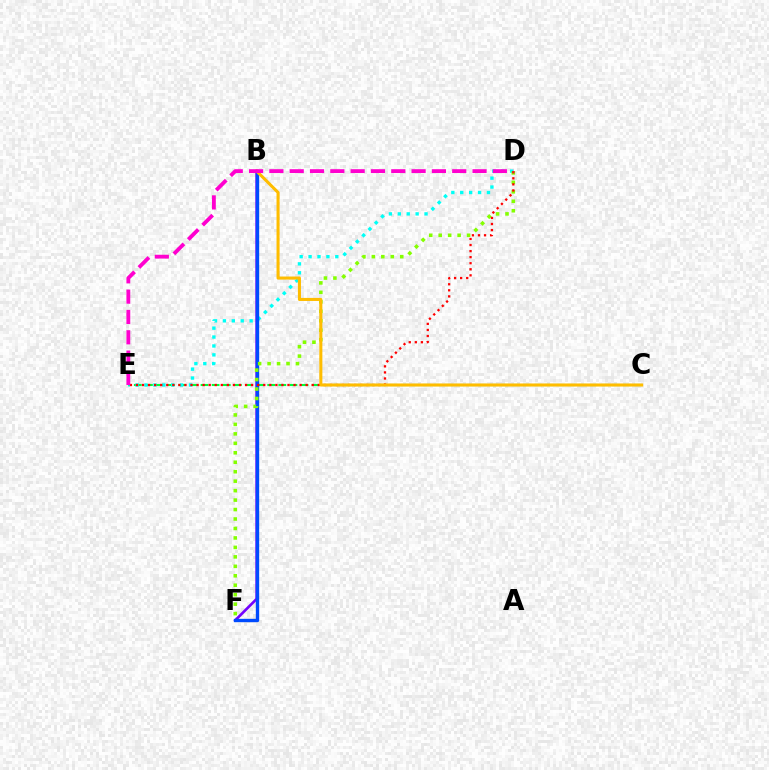{('B', 'F'): [{'color': '#7200ff', 'line_style': 'solid', 'thickness': 1.91}, {'color': '#004bff', 'line_style': 'solid', 'thickness': 2.41}], ('C', 'E'): [{'color': '#00ff39', 'line_style': 'dashed', 'thickness': 1.51}], ('D', 'E'): [{'color': '#00fff6', 'line_style': 'dotted', 'thickness': 2.42}, {'color': '#ff0000', 'line_style': 'dotted', 'thickness': 1.65}, {'color': '#ff00cf', 'line_style': 'dashed', 'thickness': 2.76}], ('D', 'F'): [{'color': '#84ff00', 'line_style': 'dotted', 'thickness': 2.57}], ('B', 'C'): [{'color': '#ffbd00', 'line_style': 'solid', 'thickness': 2.2}]}